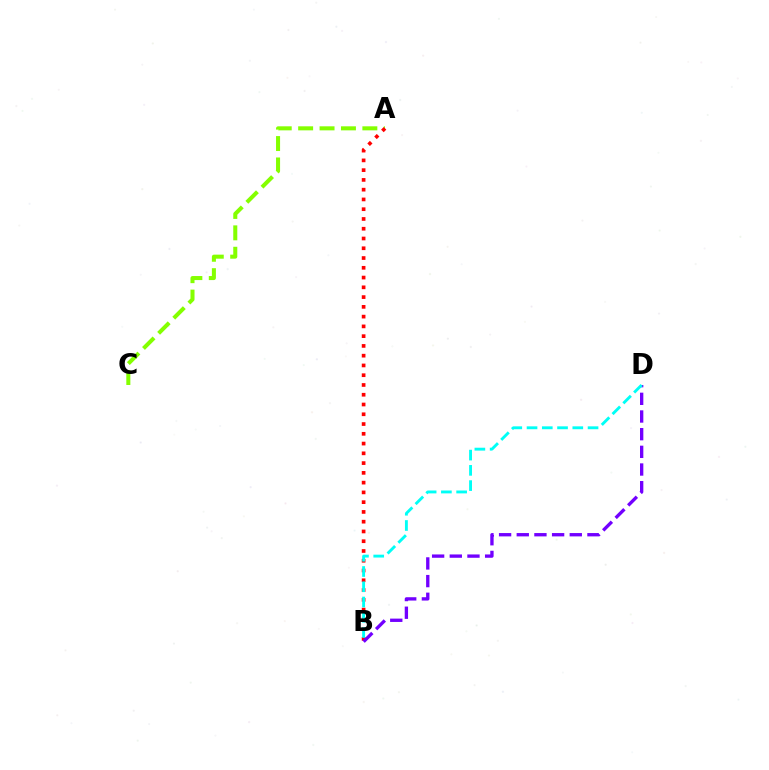{('A', 'C'): [{'color': '#84ff00', 'line_style': 'dashed', 'thickness': 2.91}], ('A', 'B'): [{'color': '#ff0000', 'line_style': 'dotted', 'thickness': 2.65}], ('B', 'D'): [{'color': '#7200ff', 'line_style': 'dashed', 'thickness': 2.4}, {'color': '#00fff6', 'line_style': 'dashed', 'thickness': 2.07}]}